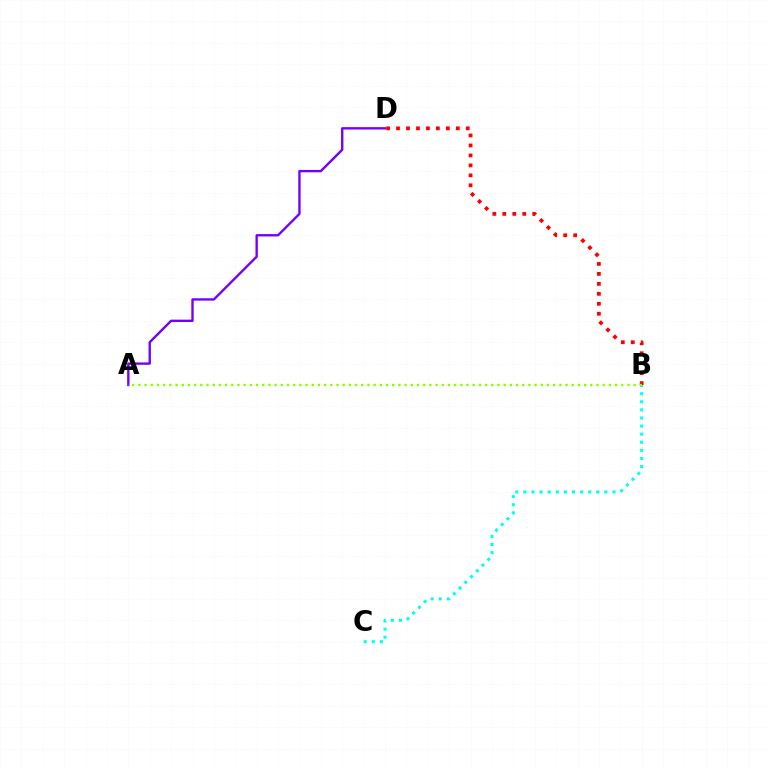{('A', 'D'): [{'color': '#7200ff', 'line_style': 'solid', 'thickness': 1.7}], ('B', 'D'): [{'color': '#ff0000', 'line_style': 'dotted', 'thickness': 2.71}], ('B', 'C'): [{'color': '#00fff6', 'line_style': 'dotted', 'thickness': 2.2}], ('A', 'B'): [{'color': '#84ff00', 'line_style': 'dotted', 'thickness': 1.68}]}